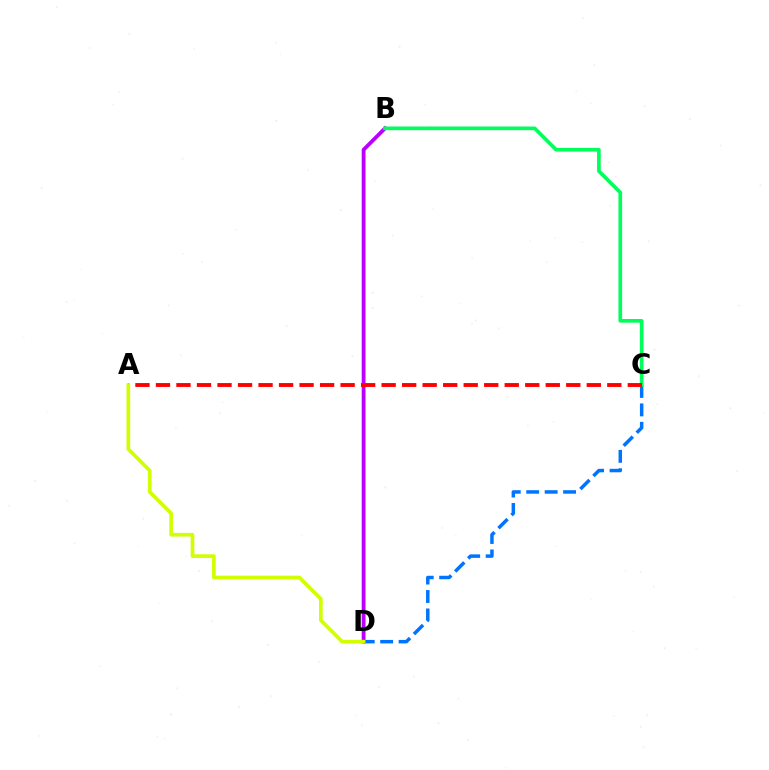{('C', 'D'): [{'color': '#0074ff', 'line_style': 'dashed', 'thickness': 2.51}], ('B', 'D'): [{'color': '#b900ff', 'line_style': 'solid', 'thickness': 2.75}], ('B', 'C'): [{'color': '#00ff5c', 'line_style': 'solid', 'thickness': 2.64}], ('A', 'C'): [{'color': '#ff0000', 'line_style': 'dashed', 'thickness': 2.79}], ('A', 'D'): [{'color': '#d1ff00', 'line_style': 'solid', 'thickness': 2.64}]}